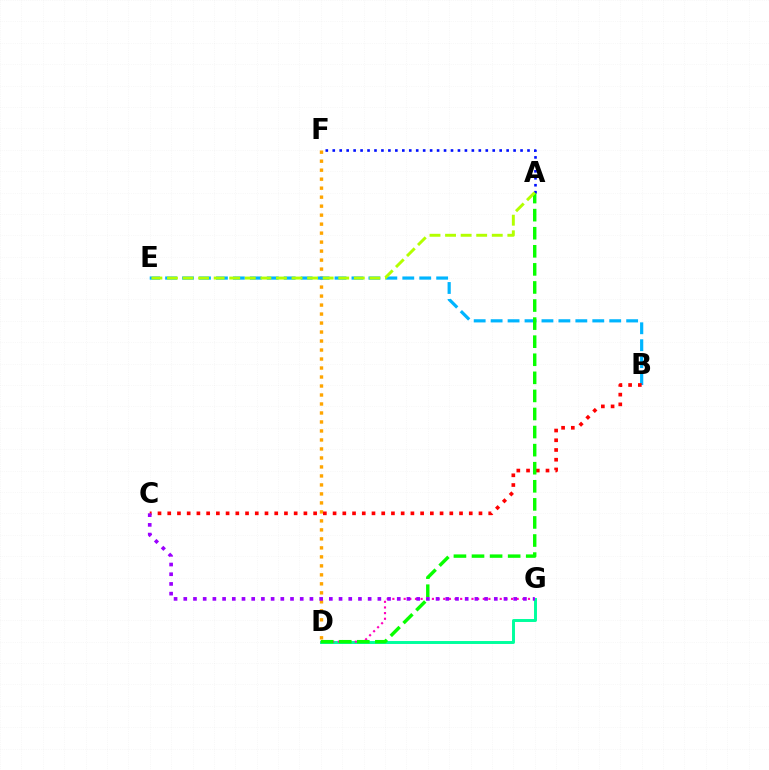{('D', 'F'): [{'color': '#ffa500', 'line_style': 'dotted', 'thickness': 2.44}], ('D', 'G'): [{'color': '#00ff9d', 'line_style': 'solid', 'thickness': 2.12}, {'color': '#ff00bd', 'line_style': 'dotted', 'thickness': 1.54}], ('B', 'E'): [{'color': '#00b5ff', 'line_style': 'dashed', 'thickness': 2.3}], ('B', 'C'): [{'color': '#ff0000', 'line_style': 'dotted', 'thickness': 2.64}], ('A', 'D'): [{'color': '#08ff00', 'line_style': 'dashed', 'thickness': 2.46}], ('A', 'F'): [{'color': '#0010ff', 'line_style': 'dotted', 'thickness': 1.89}], ('C', 'G'): [{'color': '#9b00ff', 'line_style': 'dotted', 'thickness': 2.64}], ('A', 'E'): [{'color': '#b3ff00', 'line_style': 'dashed', 'thickness': 2.12}]}